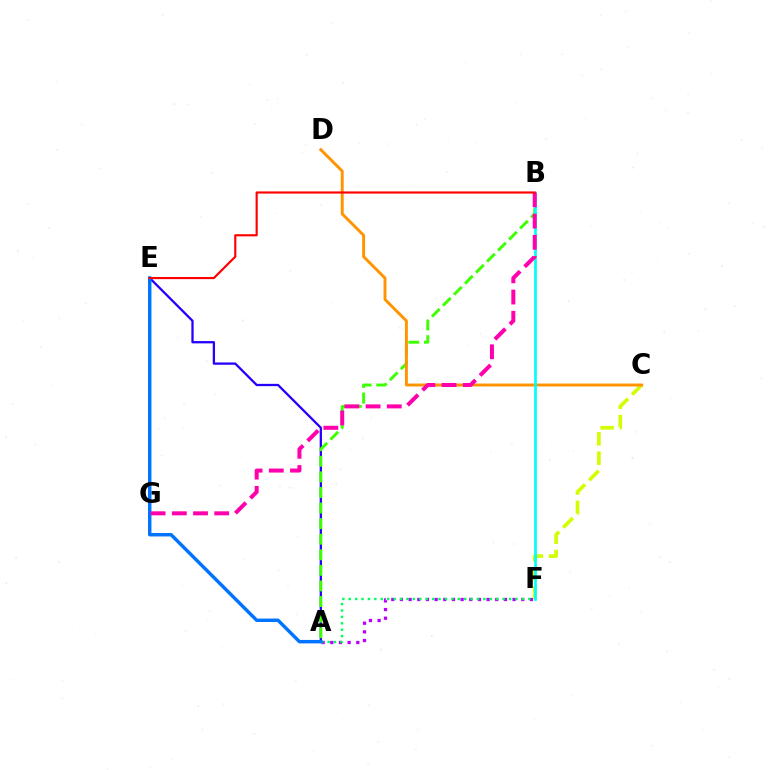{('A', 'F'): [{'color': '#b900ff', 'line_style': 'dotted', 'thickness': 2.35}, {'color': '#00ff5c', 'line_style': 'dotted', 'thickness': 1.74}], ('A', 'E'): [{'color': '#2500ff', 'line_style': 'solid', 'thickness': 1.65}, {'color': '#0074ff', 'line_style': 'solid', 'thickness': 2.48}], ('A', 'B'): [{'color': '#3dff00', 'line_style': 'dashed', 'thickness': 2.12}], ('C', 'F'): [{'color': '#d1ff00', 'line_style': 'dashed', 'thickness': 2.63}], ('C', 'D'): [{'color': '#ff9400', 'line_style': 'solid', 'thickness': 2.11}], ('B', 'F'): [{'color': '#00fff6', 'line_style': 'solid', 'thickness': 1.95}], ('B', 'G'): [{'color': '#ff00ac', 'line_style': 'dashed', 'thickness': 2.88}], ('B', 'E'): [{'color': '#ff0000', 'line_style': 'solid', 'thickness': 1.55}]}